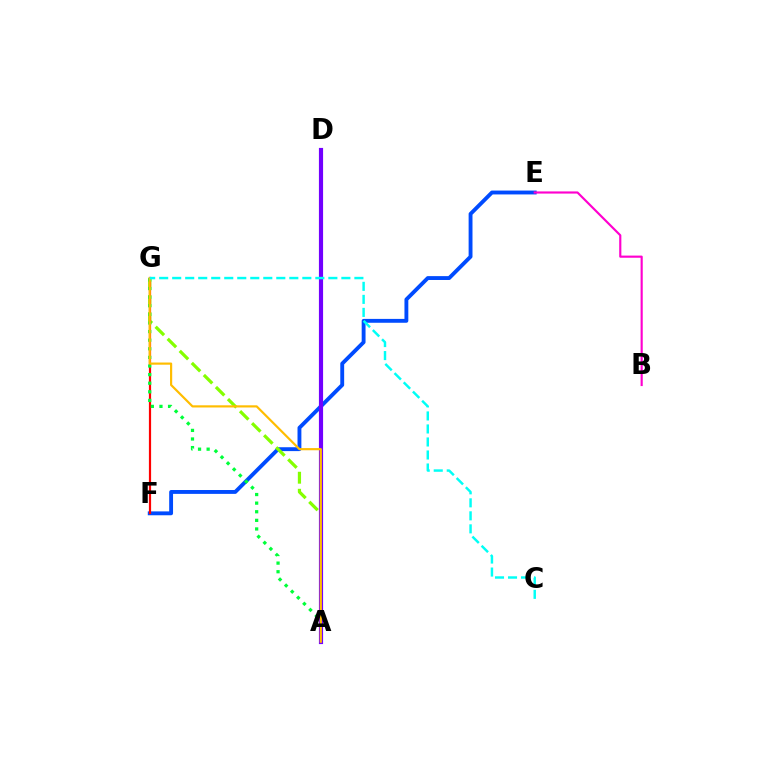{('E', 'F'): [{'color': '#004bff', 'line_style': 'solid', 'thickness': 2.78}], ('A', 'G'): [{'color': '#84ff00', 'line_style': 'dashed', 'thickness': 2.32}, {'color': '#00ff39', 'line_style': 'dotted', 'thickness': 2.34}, {'color': '#ffbd00', 'line_style': 'solid', 'thickness': 1.57}], ('F', 'G'): [{'color': '#ff0000', 'line_style': 'solid', 'thickness': 1.59}], ('A', 'D'): [{'color': '#7200ff', 'line_style': 'solid', 'thickness': 3.0}], ('B', 'E'): [{'color': '#ff00cf', 'line_style': 'solid', 'thickness': 1.55}], ('C', 'G'): [{'color': '#00fff6', 'line_style': 'dashed', 'thickness': 1.77}]}